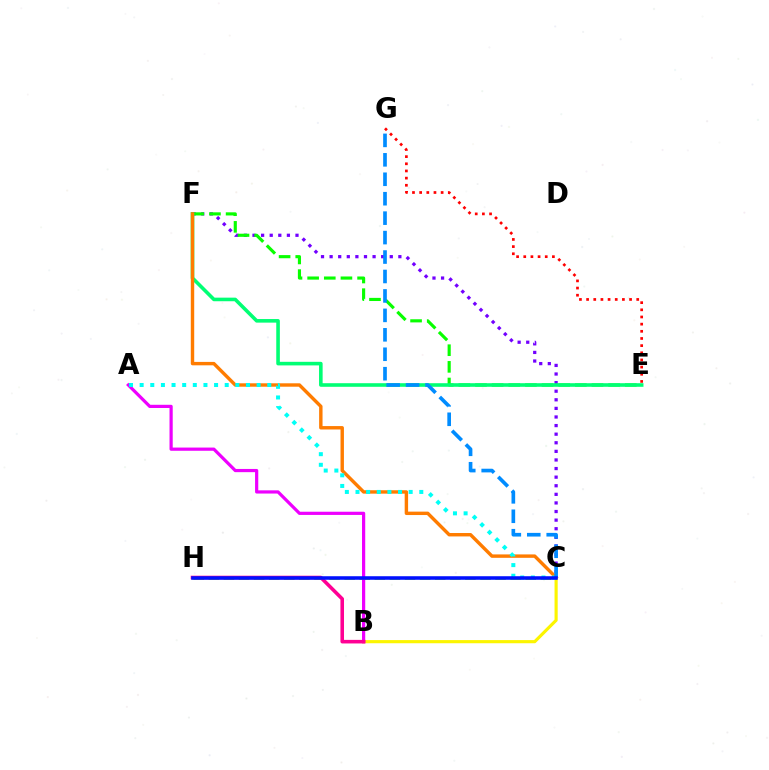{('B', 'C'): [{'color': '#fcf500', 'line_style': 'solid', 'thickness': 2.27}], ('C', 'F'): [{'color': '#7200ff', 'line_style': 'dotted', 'thickness': 2.34}, {'color': '#ff7c00', 'line_style': 'solid', 'thickness': 2.46}], ('E', 'F'): [{'color': '#08ff00', 'line_style': 'dashed', 'thickness': 2.26}, {'color': '#00ff74', 'line_style': 'solid', 'thickness': 2.59}], ('C', 'H'): [{'color': '#84ff00', 'line_style': 'dashed', 'thickness': 2.05}, {'color': '#0010ff', 'line_style': 'solid', 'thickness': 2.56}], ('A', 'B'): [{'color': '#ee00ff', 'line_style': 'solid', 'thickness': 2.31}], ('B', 'H'): [{'color': '#ff0094', 'line_style': 'solid', 'thickness': 2.57}], ('A', 'C'): [{'color': '#00fff6', 'line_style': 'dotted', 'thickness': 2.89}], ('C', 'G'): [{'color': '#008cff', 'line_style': 'dashed', 'thickness': 2.64}], ('E', 'G'): [{'color': '#ff0000', 'line_style': 'dotted', 'thickness': 1.95}]}